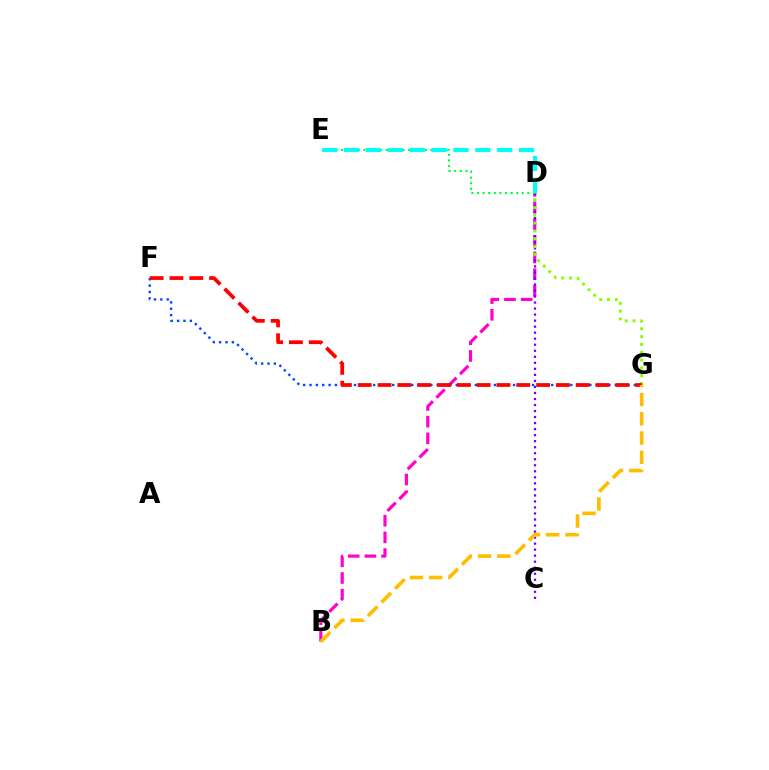{('B', 'D'): [{'color': '#ff00cf', 'line_style': 'dashed', 'thickness': 2.27}], ('C', 'D'): [{'color': '#7200ff', 'line_style': 'dotted', 'thickness': 1.64}], ('D', 'G'): [{'color': '#84ff00', 'line_style': 'dotted', 'thickness': 2.12}], ('F', 'G'): [{'color': '#004bff', 'line_style': 'dotted', 'thickness': 1.73}, {'color': '#ff0000', 'line_style': 'dashed', 'thickness': 2.69}], ('D', 'E'): [{'color': '#00ff39', 'line_style': 'dotted', 'thickness': 1.52}, {'color': '#00fff6', 'line_style': 'dashed', 'thickness': 2.97}], ('B', 'G'): [{'color': '#ffbd00', 'line_style': 'dashed', 'thickness': 2.61}]}